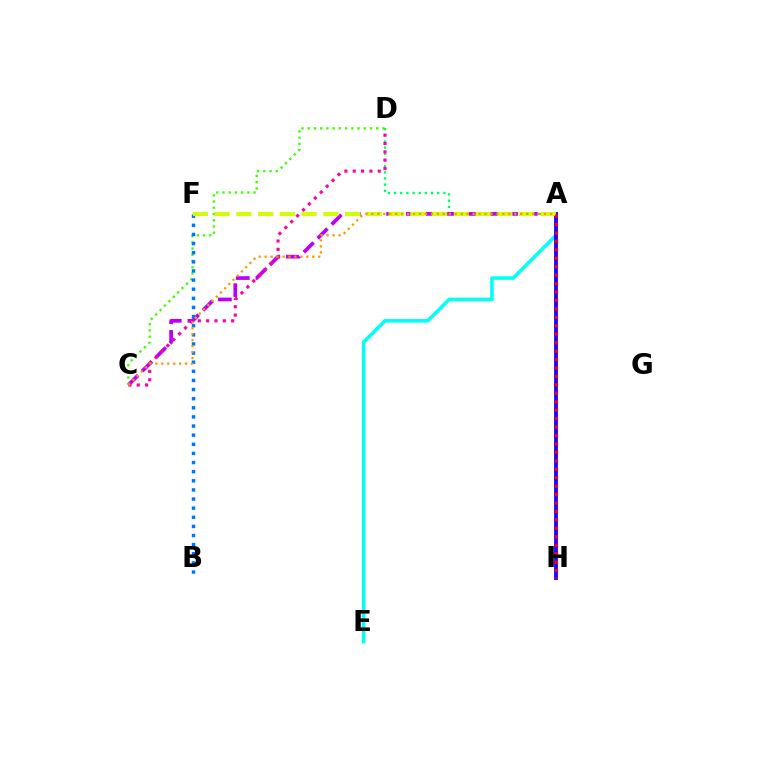{('A', 'E'): [{'color': '#00fff6', 'line_style': 'solid', 'thickness': 2.55}], ('A', 'D'): [{'color': '#00ff5c', 'line_style': 'dotted', 'thickness': 1.67}], ('A', 'C'): [{'color': '#b900ff', 'line_style': 'dashed', 'thickness': 2.67}, {'color': '#ff9400', 'line_style': 'dotted', 'thickness': 1.62}], ('C', 'D'): [{'color': '#3dff00', 'line_style': 'dotted', 'thickness': 1.69}, {'color': '#ff00ac', 'line_style': 'dotted', 'thickness': 2.27}], ('B', 'F'): [{'color': '#0074ff', 'line_style': 'dotted', 'thickness': 2.48}], ('A', 'H'): [{'color': '#2500ff', 'line_style': 'solid', 'thickness': 2.78}, {'color': '#ff0000', 'line_style': 'dotted', 'thickness': 2.29}], ('A', 'F'): [{'color': '#d1ff00', 'line_style': 'dashed', 'thickness': 2.96}]}